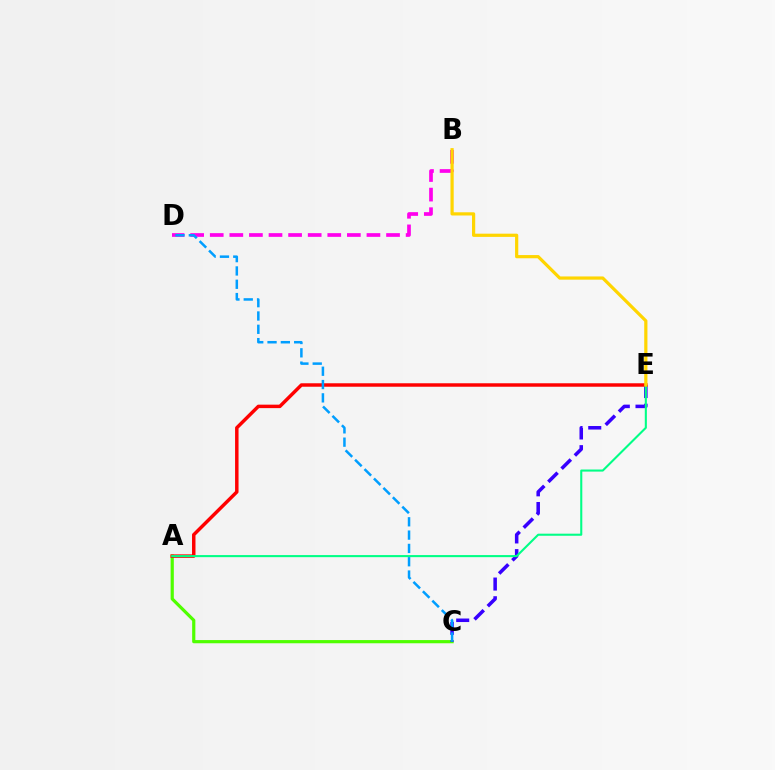{('A', 'C'): [{'color': '#4fff00', 'line_style': 'solid', 'thickness': 2.3}], ('C', 'E'): [{'color': '#3700ff', 'line_style': 'dashed', 'thickness': 2.54}], ('A', 'E'): [{'color': '#ff0000', 'line_style': 'solid', 'thickness': 2.49}, {'color': '#00ff86', 'line_style': 'solid', 'thickness': 1.5}], ('B', 'D'): [{'color': '#ff00ed', 'line_style': 'dashed', 'thickness': 2.66}], ('B', 'E'): [{'color': '#ffd500', 'line_style': 'solid', 'thickness': 2.31}], ('C', 'D'): [{'color': '#009eff', 'line_style': 'dashed', 'thickness': 1.81}]}